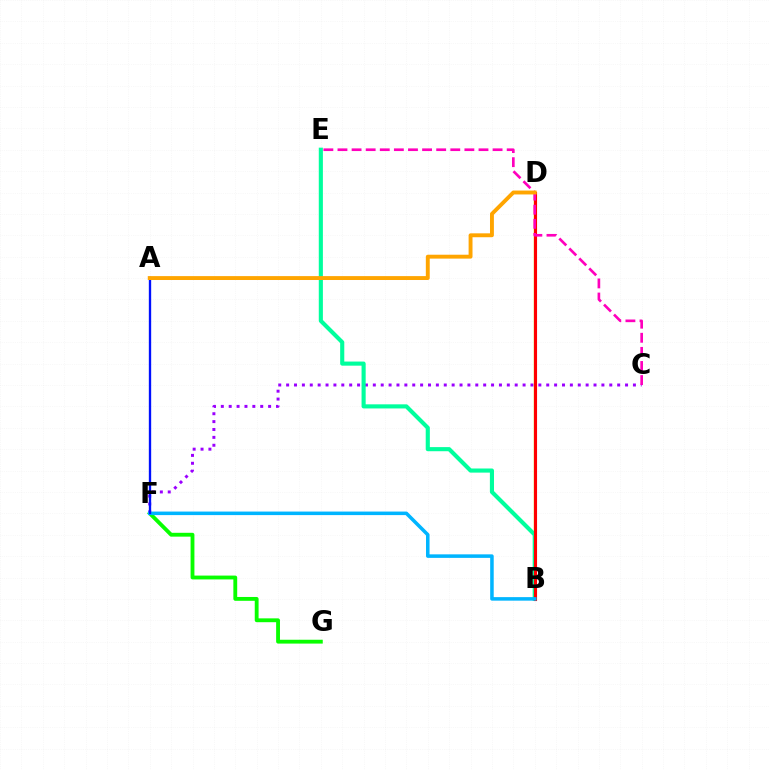{('F', 'G'): [{'color': '#08ff00', 'line_style': 'solid', 'thickness': 2.76}], ('C', 'F'): [{'color': '#9b00ff', 'line_style': 'dotted', 'thickness': 2.14}], ('B', 'D'): [{'color': '#b3ff00', 'line_style': 'solid', 'thickness': 1.72}, {'color': '#ff0000', 'line_style': 'solid', 'thickness': 2.24}], ('B', 'E'): [{'color': '#00ff9d', 'line_style': 'solid', 'thickness': 2.96}], ('B', 'F'): [{'color': '#00b5ff', 'line_style': 'solid', 'thickness': 2.54}], ('A', 'F'): [{'color': '#0010ff', 'line_style': 'solid', 'thickness': 1.68}], ('C', 'E'): [{'color': '#ff00bd', 'line_style': 'dashed', 'thickness': 1.92}], ('A', 'D'): [{'color': '#ffa500', 'line_style': 'solid', 'thickness': 2.8}]}